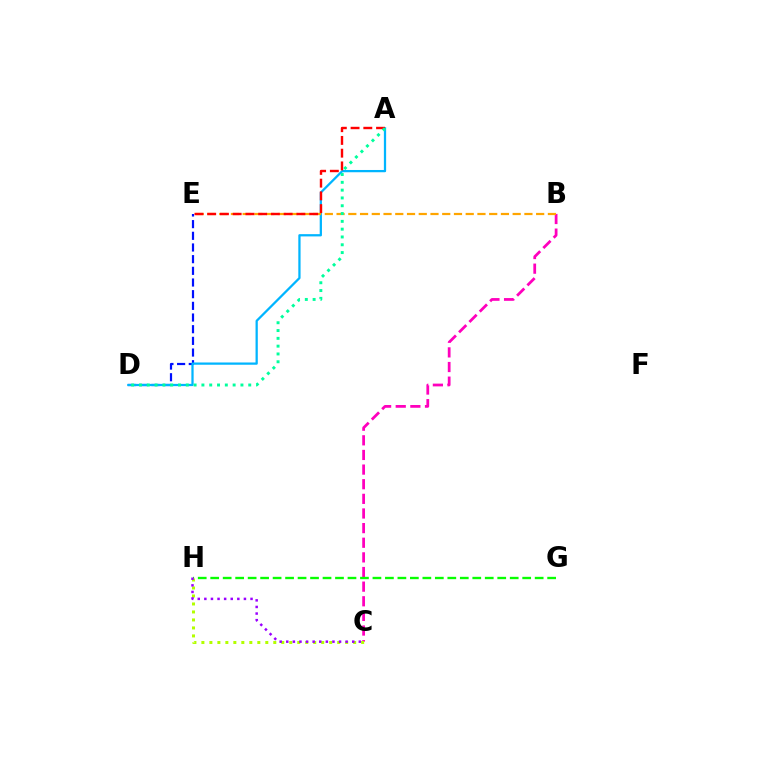{('D', 'E'): [{'color': '#0010ff', 'line_style': 'dashed', 'thickness': 1.59}], ('B', 'C'): [{'color': '#ff00bd', 'line_style': 'dashed', 'thickness': 1.99}], ('A', 'D'): [{'color': '#00b5ff', 'line_style': 'solid', 'thickness': 1.63}, {'color': '#00ff9d', 'line_style': 'dotted', 'thickness': 2.12}], ('G', 'H'): [{'color': '#08ff00', 'line_style': 'dashed', 'thickness': 1.7}], ('B', 'E'): [{'color': '#ffa500', 'line_style': 'dashed', 'thickness': 1.59}], ('C', 'H'): [{'color': '#b3ff00', 'line_style': 'dotted', 'thickness': 2.17}, {'color': '#9b00ff', 'line_style': 'dotted', 'thickness': 1.79}], ('A', 'E'): [{'color': '#ff0000', 'line_style': 'dashed', 'thickness': 1.73}]}